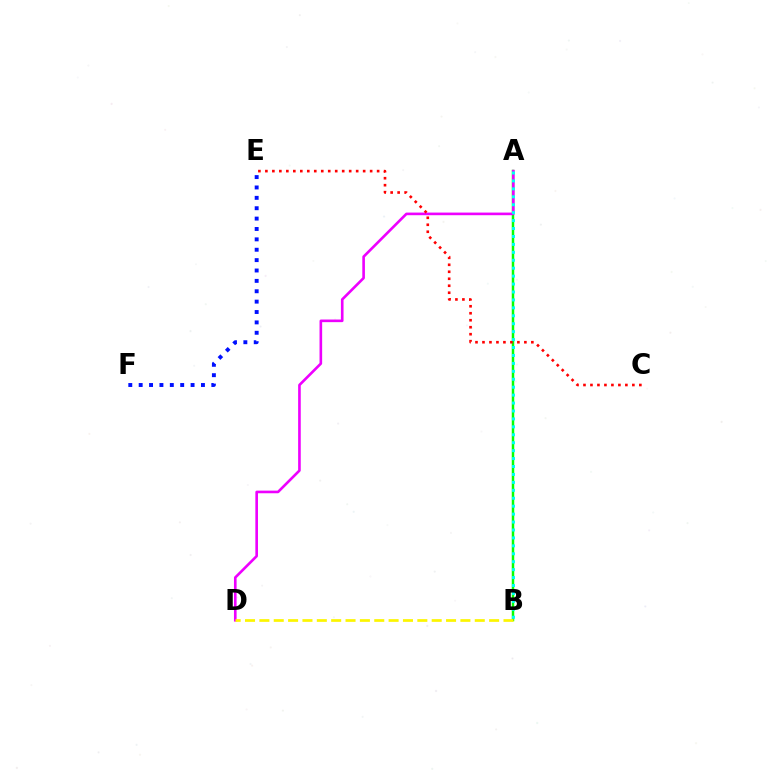{('A', 'B'): [{'color': '#08ff00', 'line_style': 'solid', 'thickness': 1.79}, {'color': '#00fff6', 'line_style': 'dotted', 'thickness': 2.16}], ('A', 'D'): [{'color': '#ee00ff', 'line_style': 'solid', 'thickness': 1.89}], ('B', 'D'): [{'color': '#fcf500', 'line_style': 'dashed', 'thickness': 1.95}], ('E', 'F'): [{'color': '#0010ff', 'line_style': 'dotted', 'thickness': 2.82}], ('C', 'E'): [{'color': '#ff0000', 'line_style': 'dotted', 'thickness': 1.9}]}